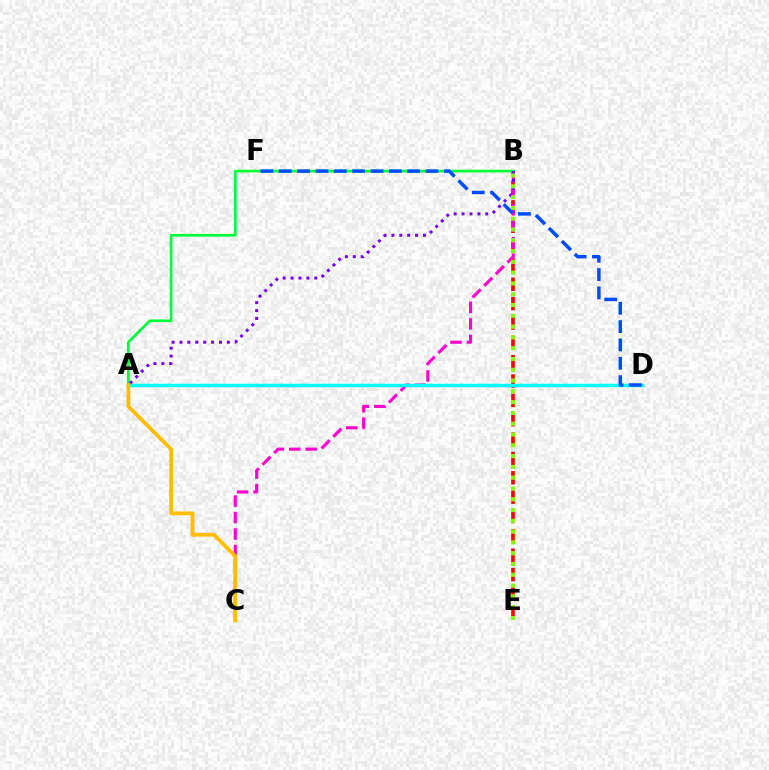{('B', 'E'): [{'color': '#ff0000', 'line_style': 'dashed', 'thickness': 2.63}, {'color': '#84ff00', 'line_style': 'dotted', 'thickness': 2.93}], ('A', 'B'): [{'color': '#00ff39', 'line_style': 'solid', 'thickness': 1.95}, {'color': '#7200ff', 'line_style': 'dotted', 'thickness': 2.15}], ('B', 'C'): [{'color': '#ff00cf', 'line_style': 'dashed', 'thickness': 2.24}], ('A', 'D'): [{'color': '#00fff6', 'line_style': 'solid', 'thickness': 2.51}], ('D', 'F'): [{'color': '#004bff', 'line_style': 'dashed', 'thickness': 2.49}], ('A', 'C'): [{'color': '#ffbd00', 'line_style': 'solid', 'thickness': 2.73}]}